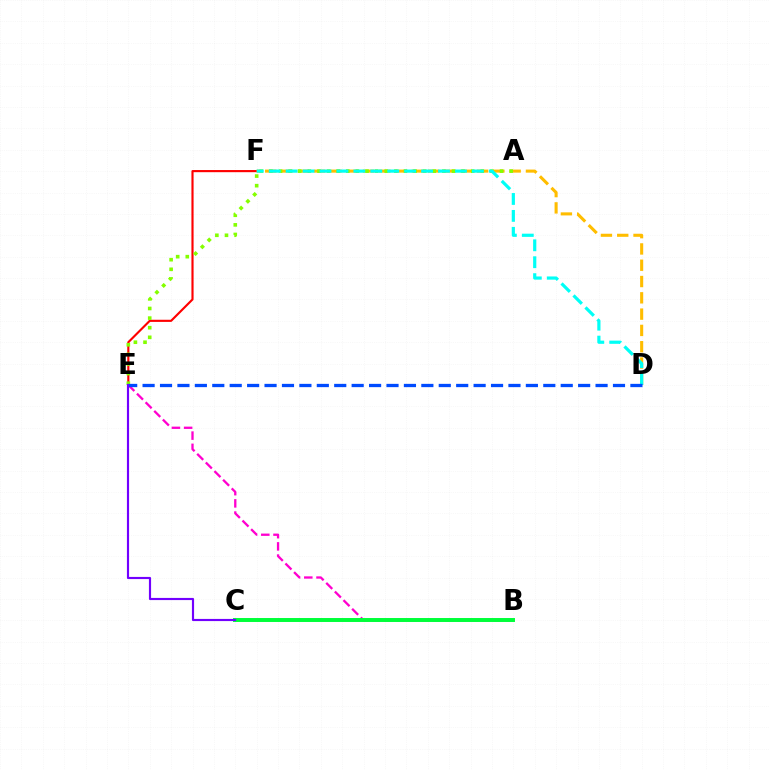{('E', 'F'): [{'color': '#ff0000', 'line_style': 'solid', 'thickness': 1.54}], ('B', 'E'): [{'color': '#ff00cf', 'line_style': 'dashed', 'thickness': 1.66}], ('D', 'F'): [{'color': '#ffbd00', 'line_style': 'dashed', 'thickness': 2.21}, {'color': '#00fff6', 'line_style': 'dashed', 'thickness': 2.3}], ('B', 'C'): [{'color': '#00ff39', 'line_style': 'solid', 'thickness': 2.85}], ('A', 'E'): [{'color': '#84ff00', 'line_style': 'dotted', 'thickness': 2.61}], ('D', 'E'): [{'color': '#004bff', 'line_style': 'dashed', 'thickness': 2.37}], ('C', 'E'): [{'color': '#7200ff', 'line_style': 'solid', 'thickness': 1.55}]}